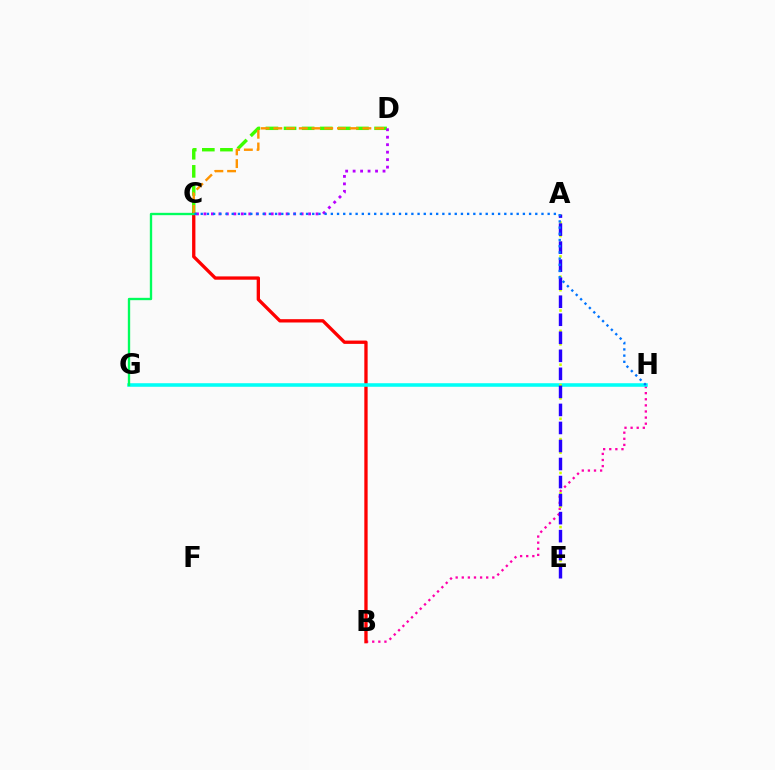{('B', 'H'): [{'color': '#ff00ac', 'line_style': 'dotted', 'thickness': 1.66}], ('C', 'D'): [{'color': '#3dff00', 'line_style': 'dashed', 'thickness': 2.46}, {'color': '#b900ff', 'line_style': 'dotted', 'thickness': 2.03}, {'color': '#ff9400', 'line_style': 'dashed', 'thickness': 1.73}], ('B', 'C'): [{'color': '#ff0000', 'line_style': 'solid', 'thickness': 2.39}], ('G', 'H'): [{'color': '#00fff6', 'line_style': 'solid', 'thickness': 2.56}], ('A', 'E'): [{'color': '#d1ff00', 'line_style': 'dotted', 'thickness': 1.84}, {'color': '#2500ff', 'line_style': 'dashed', 'thickness': 2.45}], ('C', 'G'): [{'color': '#00ff5c', 'line_style': 'solid', 'thickness': 1.69}], ('C', 'H'): [{'color': '#0074ff', 'line_style': 'dotted', 'thickness': 1.68}]}